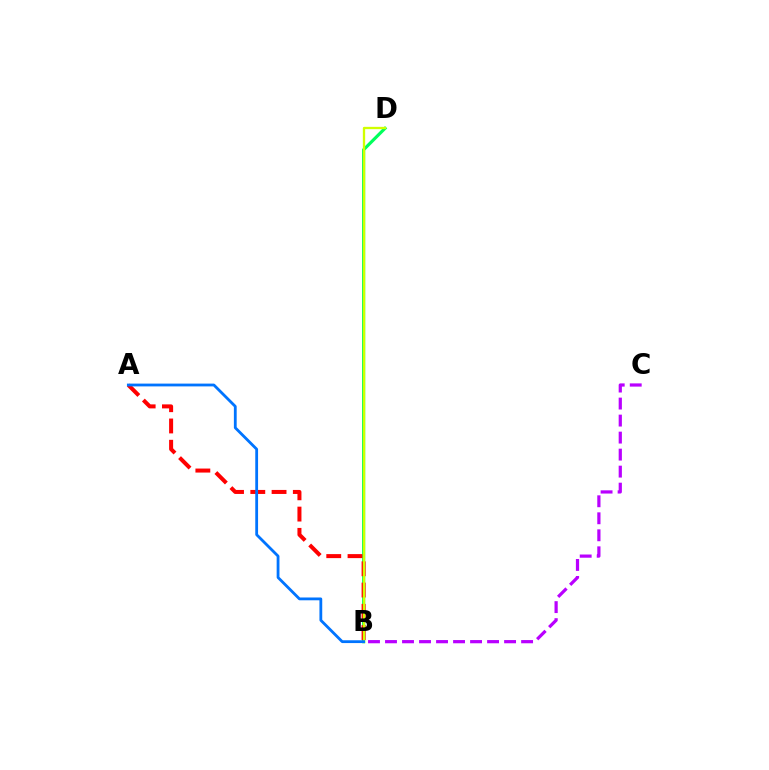{('B', 'D'): [{'color': '#00ff5c', 'line_style': 'solid', 'thickness': 2.27}, {'color': '#d1ff00', 'line_style': 'solid', 'thickness': 1.66}], ('B', 'C'): [{'color': '#b900ff', 'line_style': 'dashed', 'thickness': 2.31}], ('A', 'B'): [{'color': '#ff0000', 'line_style': 'dashed', 'thickness': 2.89}, {'color': '#0074ff', 'line_style': 'solid', 'thickness': 2.02}]}